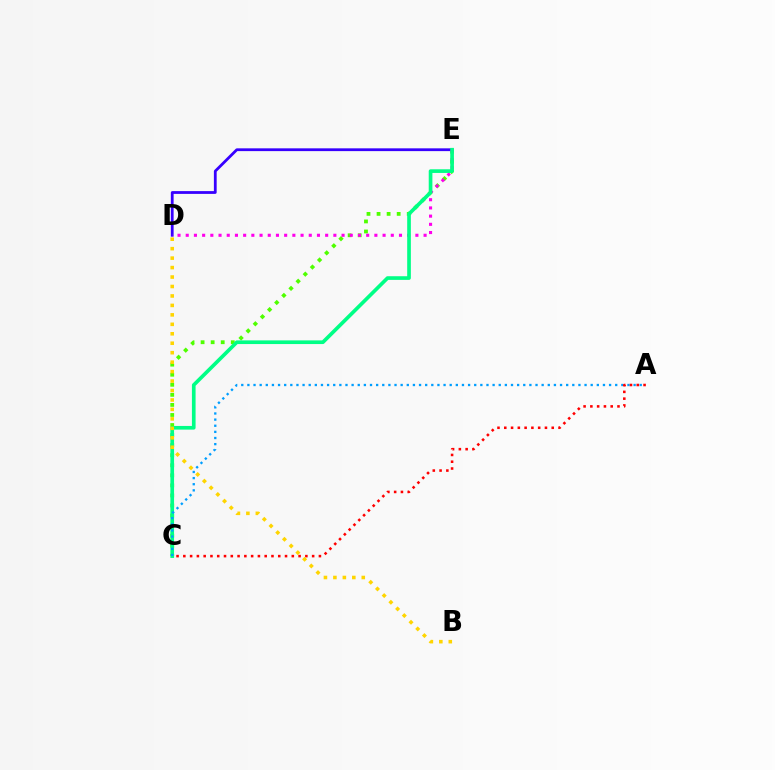{('C', 'E'): [{'color': '#4fff00', 'line_style': 'dotted', 'thickness': 2.73}, {'color': '#00ff86', 'line_style': 'solid', 'thickness': 2.64}], ('D', 'E'): [{'color': '#3700ff', 'line_style': 'solid', 'thickness': 2.0}, {'color': '#ff00ed', 'line_style': 'dotted', 'thickness': 2.23}], ('A', 'C'): [{'color': '#009eff', 'line_style': 'dotted', 'thickness': 1.67}, {'color': '#ff0000', 'line_style': 'dotted', 'thickness': 1.84}], ('B', 'D'): [{'color': '#ffd500', 'line_style': 'dotted', 'thickness': 2.57}]}